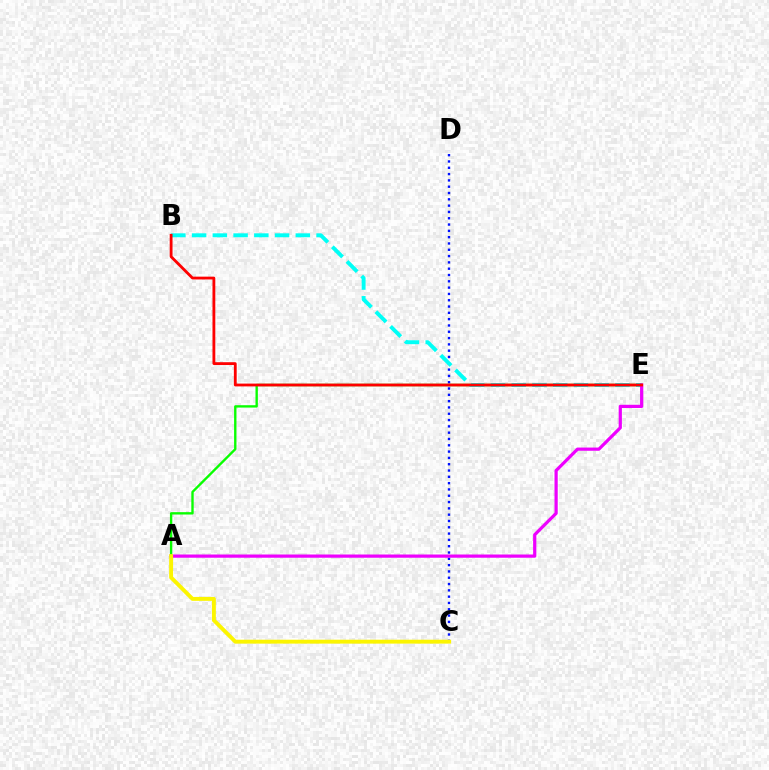{('A', 'E'): [{'color': '#08ff00', 'line_style': 'solid', 'thickness': 1.7}, {'color': '#ee00ff', 'line_style': 'solid', 'thickness': 2.32}], ('C', 'D'): [{'color': '#0010ff', 'line_style': 'dotted', 'thickness': 1.71}], ('B', 'E'): [{'color': '#00fff6', 'line_style': 'dashed', 'thickness': 2.82}, {'color': '#ff0000', 'line_style': 'solid', 'thickness': 2.03}], ('A', 'C'): [{'color': '#fcf500', 'line_style': 'solid', 'thickness': 2.81}]}